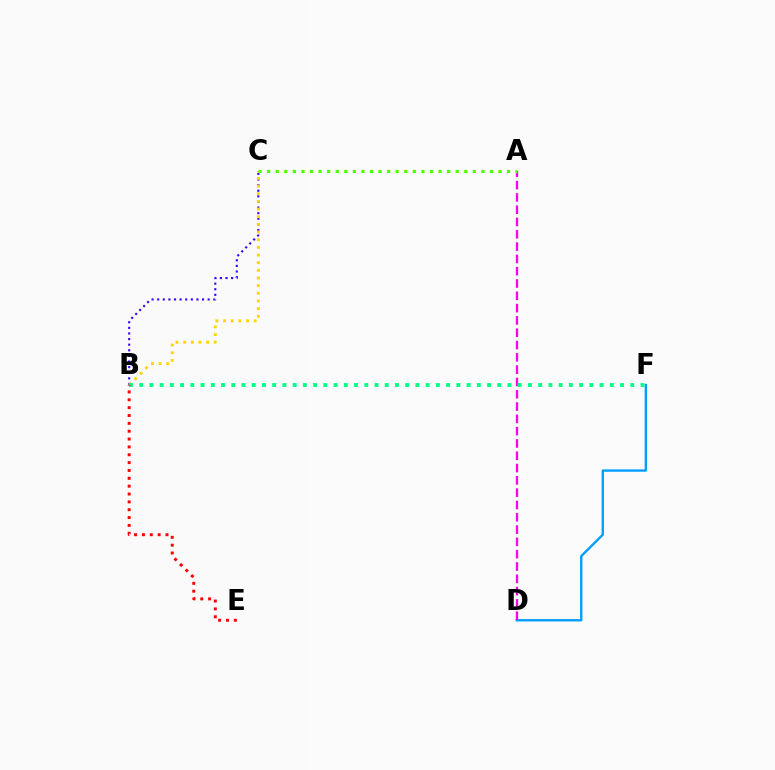{('D', 'F'): [{'color': '#009eff', 'line_style': 'solid', 'thickness': 1.69}], ('B', 'C'): [{'color': '#3700ff', 'line_style': 'dotted', 'thickness': 1.52}, {'color': '#ffd500', 'line_style': 'dotted', 'thickness': 2.08}], ('A', 'D'): [{'color': '#ff00ed', 'line_style': 'dashed', 'thickness': 1.67}], ('B', 'F'): [{'color': '#00ff86', 'line_style': 'dotted', 'thickness': 2.78}], ('A', 'C'): [{'color': '#4fff00', 'line_style': 'dotted', 'thickness': 2.33}], ('B', 'E'): [{'color': '#ff0000', 'line_style': 'dotted', 'thickness': 2.13}]}